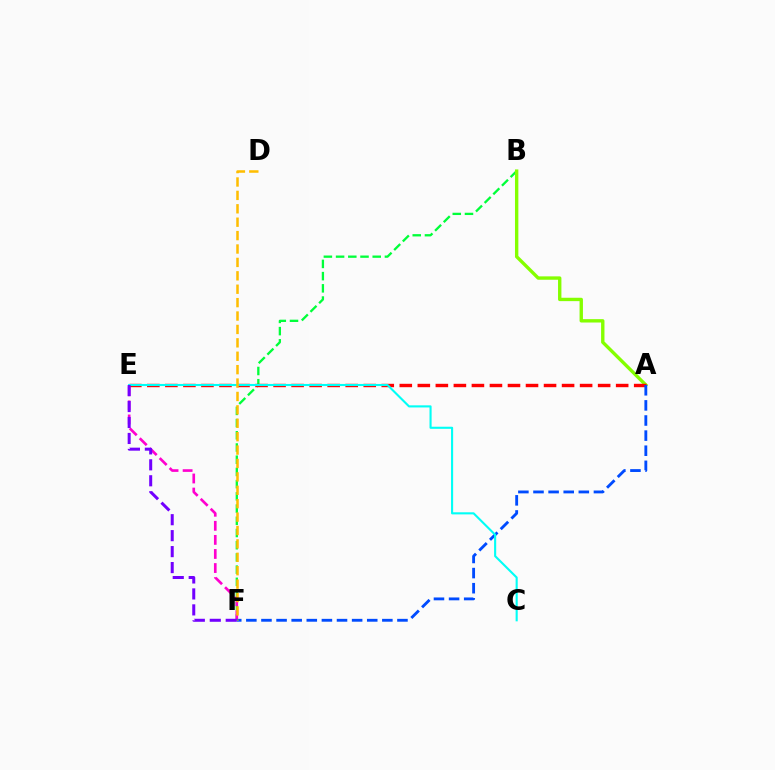{('B', 'F'): [{'color': '#00ff39', 'line_style': 'dashed', 'thickness': 1.66}], ('A', 'B'): [{'color': '#84ff00', 'line_style': 'solid', 'thickness': 2.43}], ('A', 'E'): [{'color': '#ff0000', 'line_style': 'dashed', 'thickness': 2.45}], ('E', 'F'): [{'color': '#ff00cf', 'line_style': 'dashed', 'thickness': 1.91}, {'color': '#7200ff', 'line_style': 'dashed', 'thickness': 2.17}], ('A', 'F'): [{'color': '#004bff', 'line_style': 'dashed', 'thickness': 2.05}], ('C', 'E'): [{'color': '#00fff6', 'line_style': 'solid', 'thickness': 1.52}], ('D', 'F'): [{'color': '#ffbd00', 'line_style': 'dashed', 'thickness': 1.82}]}